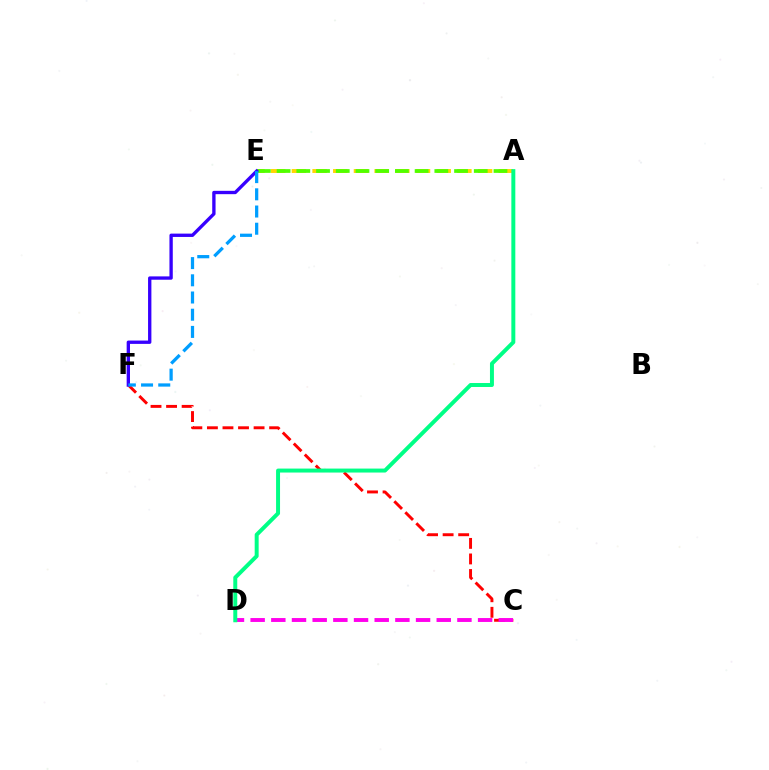{('C', 'F'): [{'color': '#ff0000', 'line_style': 'dashed', 'thickness': 2.11}], ('A', 'E'): [{'color': '#ffd500', 'line_style': 'dashed', 'thickness': 2.81}, {'color': '#4fff00', 'line_style': 'dashed', 'thickness': 2.68}], ('C', 'D'): [{'color': '#ff00ed', 'line_style': 'dashed', 'thickness': 2.81}], ('A', 'D'): [{'color': '#00ff86', 'line_style': 'solid', 'thickness': 2.85}], ('E', 'F'): [{'color': '#3700ff', 'line_style': 'solid', 'thickness': 2.4}, {'color': '#009eff', 'line_style': 'dashed', 'thickness': 2.34}]}